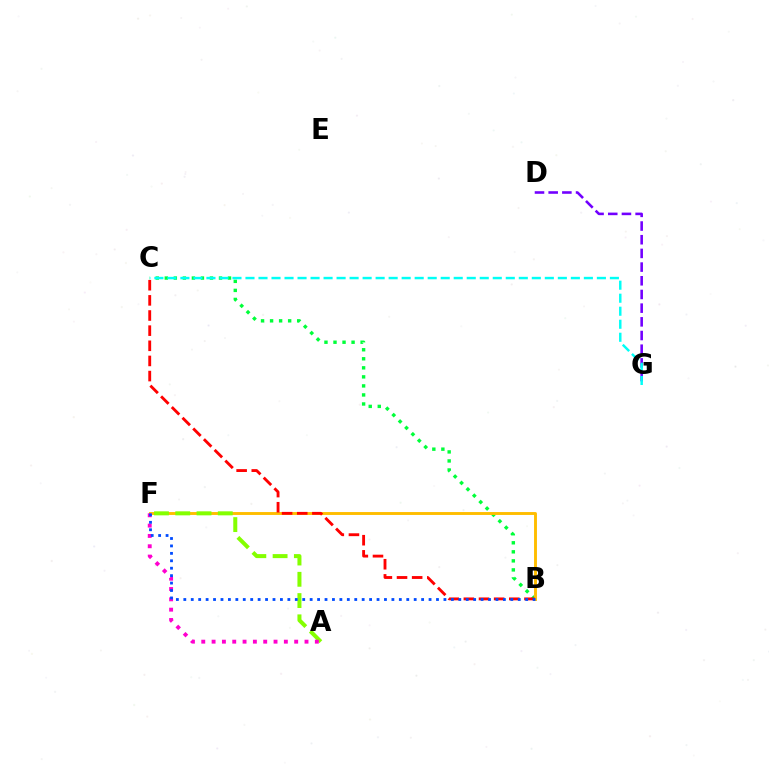{('D', 'G'): [{'color': '#7200ff', 'line_style': 'dashed', 'thickness': 1.86}], ('B', 'C'): [{'color': '#00ff39', 'line_style': 'dotted', 'thickness': 2.45}, {'color': '#ff0000', 'line_style': 'dashed', 'thickness': 2.06}], ('B', 'F'): [{'color': '#ffbd00', 'line_style': 'solid', 'thickness': 2.09}, {'color': '#004bff', 'line_style': 'dotted', 'thickness': 2.02}], ('C', 'G'): [{'color': '#00fff6', 'line_style': 'dashed', 'thickness': 1.77}], ('A', 'F'): [{'color': '#84ff00', 'line_style': 'dashed', 'thickness': 2.89}, {'color': '#ff00cf', 'line_style': 'dotted', 'thickness': 2.81}]}